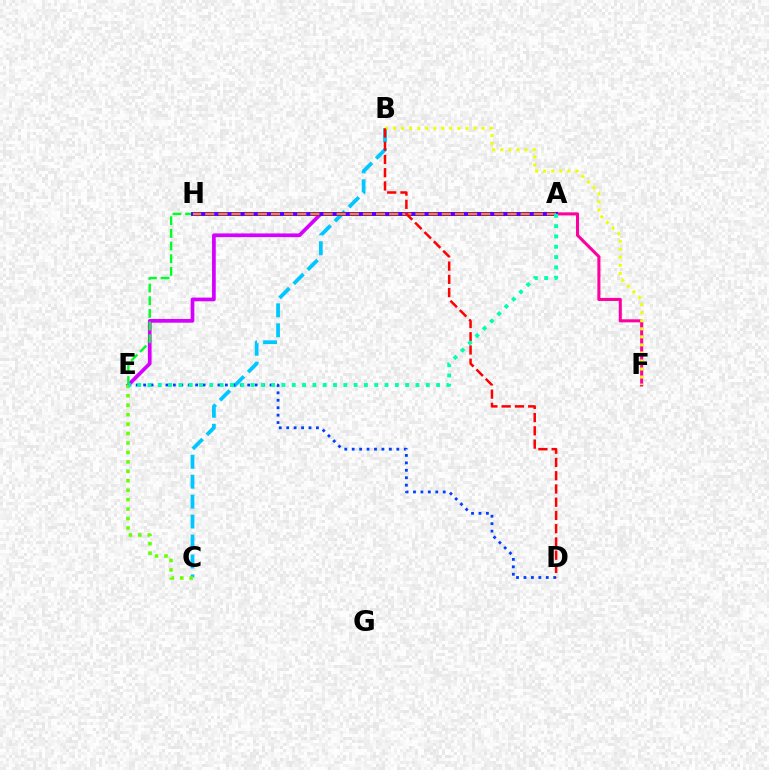{('B', 'C'): [{'color': '#00c7ff', 'line_style': 'dashed', 'thickness': 2.71}], ('A', 'E'): [{'color': '#d600ff', 'line_style': 'solid', 'thickness': 2.67}, {'color': '#00ff27', 'line_style': 'dashed', 'thickness': 1.72}, {'color': '#00ffaf', 'line_style': 'dotted', 'thickness': 2.8}], ('A', 'F'): [{'color': '#ff00a0', 'line_style': 'solid', 'thickness': 2.2}], ('A', 'H'): [{'color': '#4f00ff', 'line_style': 'solid', 'thickness': 2.81}, {'color': '#ff8800', 'line_style': 'dashed', 'thickness': 1.79}], ('D', 'E'): [{'color': '#003fff', 'line_style': 'dotted', 'thickness': 2.02}], ('C', 'E'): [{'color': '#66ff00', 'line_style': 'dotted', 'thickness': 2.56}], ('B', 'F'): [{'color': '#eeff00', 'line_style': 'dotted', 'thickness': 2.18}], ('B', 'D'): [{'color': '#ff0000', 'line_style': 'dashed', 'thickness': 1.8}]}